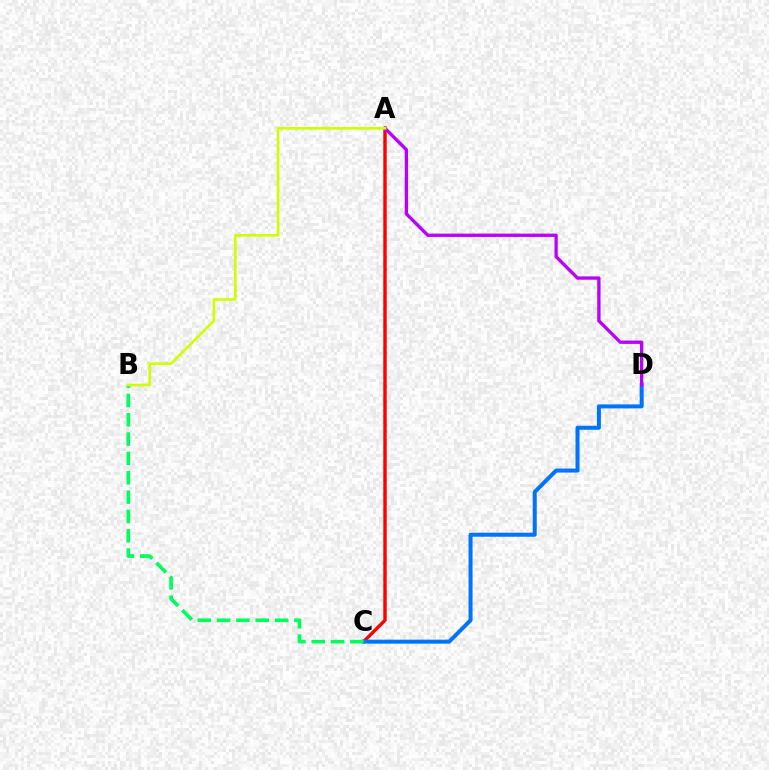{('A', 'C'): [{'color': '#ff0000', 'line_style': 'solid', 'thickness': 2.46}], ('C', 'D'): [{'color': '#0074ff', 'line_style': 'solid', 'thickness': 2.88}], ('A', 'D'): [{'color': '#b900ff', 'line_style': 'solid', 'thickness': 2.39}], ('B', 'C'): [{'color': '#00ff5c', 'line_style': 'dashed', 'thickness': 2.63}], ('A', 'B'): [{'color': '#d1ff00', 'line_style': 'solid', 'thickness': 1.92}]}